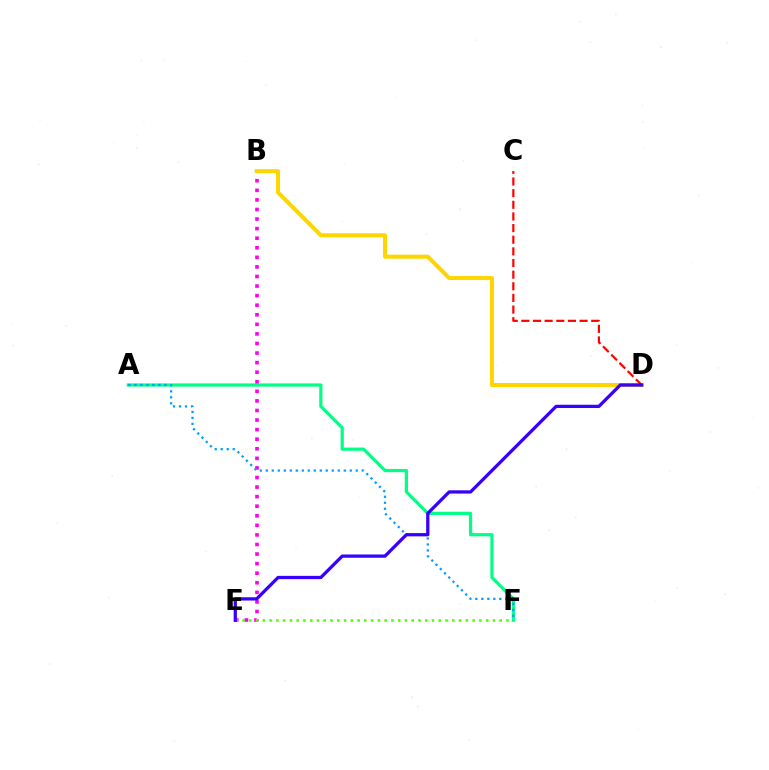{('A', 'F'): [{'color': '#00ff86', 'line_style': 'solid', 'thickness': 2.3}, {'color': '#009eff', 'line_style': 'dotted', 'thickness': 1.63}], ('B', 'E'): [{'color': '#ff00ed', 'line_style': 'dotted', 'thickness': 2.6}], ('B', 'D'): [{'color': '#ffd500', 'line_style': 'solid', 'thickness': 2.89}], ('E', 'F'): [{'color': '#4fff00', 'line_style': 'dotted', 'thickness': 1.84}], ('C', 'D'): [{'color': '#ff0000', 'line_style': 'dashed', 'thickness': 1.58}], ('D', 'E'): [{'color': '#3700ff', 'line_style': 'solid', 'thickness': 2.35}]}